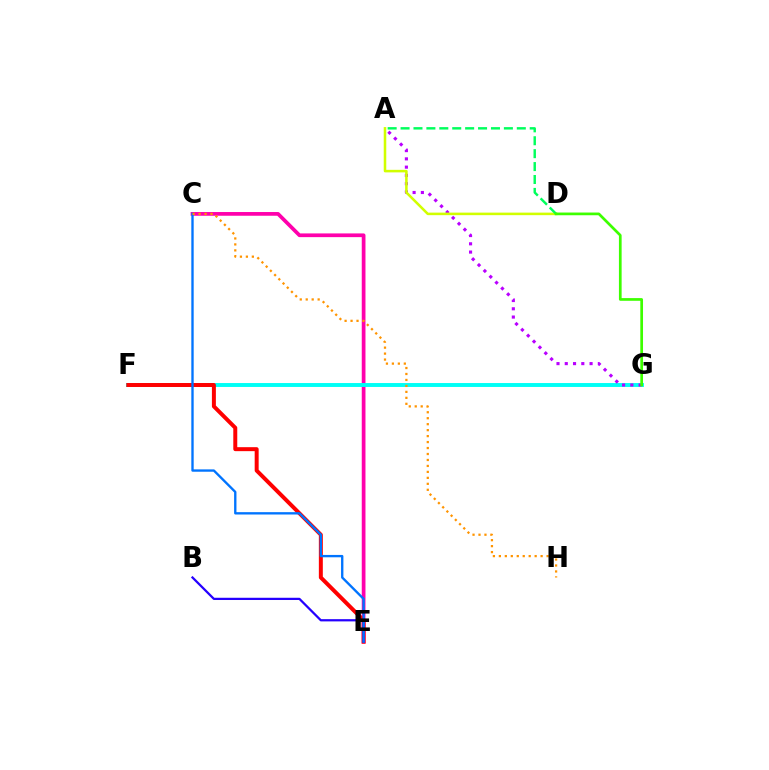{('C', 'E'): [{'color': '#ff00ac', 'line_style': 'solid', 'thickness': 2.68}, {'color': '#0074ff', 'line_style': 'solid', 'thickness': 1.69}], ('F', 'G'): [{'color': '#00fff6', 'line_style': 'solid', 'thickness': 2.82}], ('E', 'F'): [{'color': '#ff0000', 'line_style': 'solid', 'thickness': 2.86}], ('A', 'G'): [{'color': '#b900ff', 'line_style': 'dotted', 'thickness': 2.25}], ('A', 'D'): [{'color': '#d1ff00', 'line_style': 'solid', 'thickness': 1.83}, {'color': '#00ff5c', 'line_style': 'dashed', 'thickness': 1.75}], ('B', 'E'): [{'color': '#2500ff', 'line_style': 'solid', 'thickness': 1.61}], ('C', 'H'): [{'color': '#ff9400', 'line_style': 'dotted', 'thickness': 1.62}], ('D', 'G'): [{'color': '#3dff00', 'line_style': 'solid', 'thickness': 1.95}]}